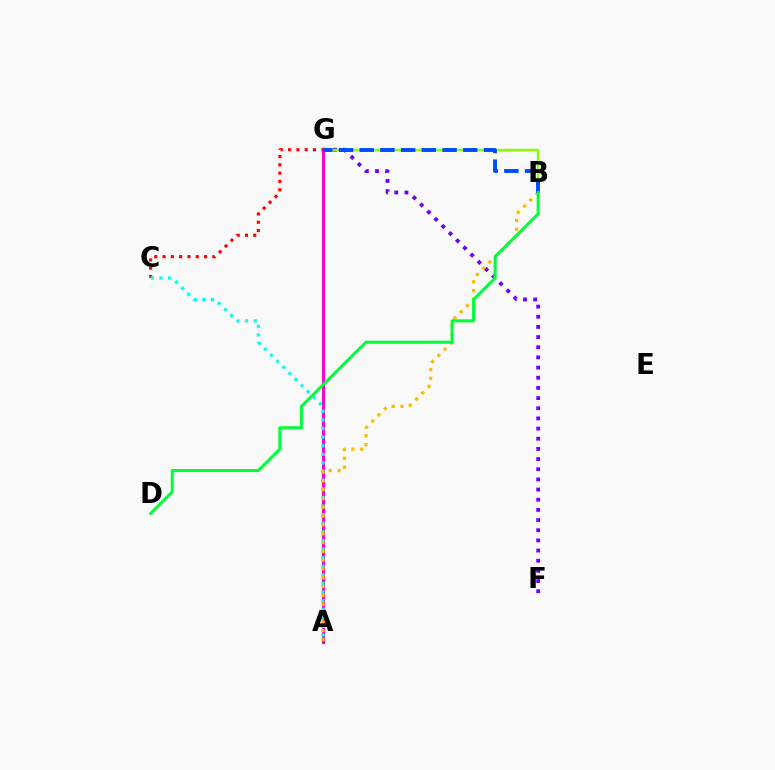{('C', 'G'): [{'color': '#ff0000', 'line_style': 'dotted', 'thickness': 2.25}], ('F', 'G'): [{'color': '#7200ff', 'line_style': 'dotted', 'thickness': 2.76}], ('B', 'G'): [{'color': '#84ff00', 'line_style': 'solid', 'thickness': 1.71}, {'color': '#004bff', 'line_style': 'dashed', 'thickness': 2.81}], ('A', 'G'): [{'color': '#ff00cf', 'line_style': 'solid', 'thickness': 2.19}], ('A', 'C'): [{'color': '#00fff6', 'line_style': 'dotted', 'thickness': 2.34}], ('A', 'B'): [{'color': '#ffbd00', 'line_style': 'dotted', 'thickness': 2.39}], ('B', 'D'): [{'color': '#00ff39', 'line_style': 'solid', 'thickness': 2.21}]}